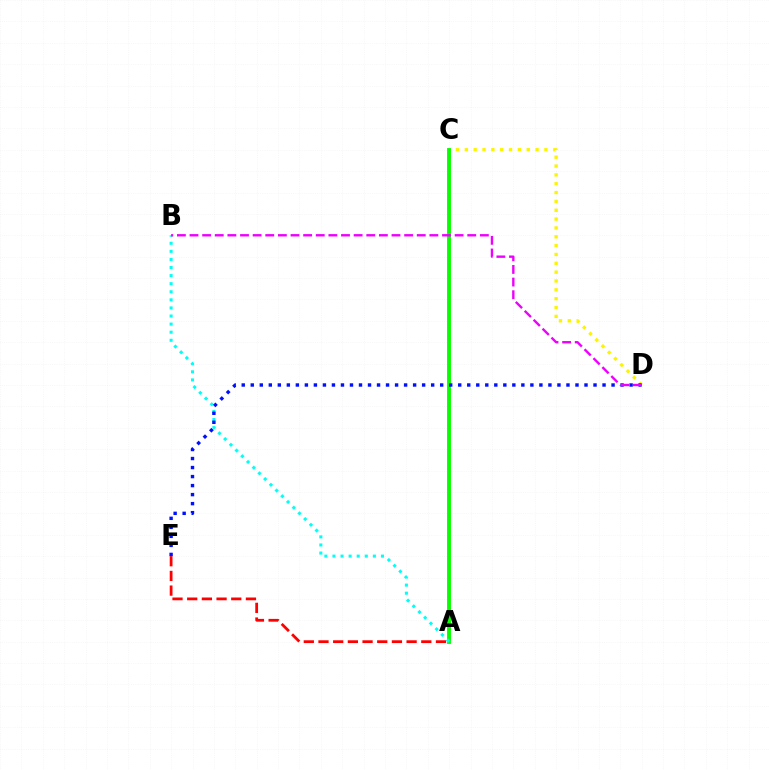{('C', 'D'): [{'color': '#fcf500', 'line_style': 'dotted', 'thickness': 2.4}], ('A', 'C'): [{'color': '#08ff00', 'line_style': 'solid', 'thickness': 2.8}], ('A', 'B'): [{'color': '#00fff6', 'line_style': 'dotted', 'thickness': 2.2}], ('A', 'E'): [{'color': '#ff0000', 'line_style': 'dashed', 'thickness': 2.0}], ('D', 'E'): [{'color': '#0010ff', 'line_style': 'dotted', 'thickness': 2.45}], ('B', 'D'): [{'color': '#ee00ff', 'line_style': 'dashed', 'thickness': 1.72}]}